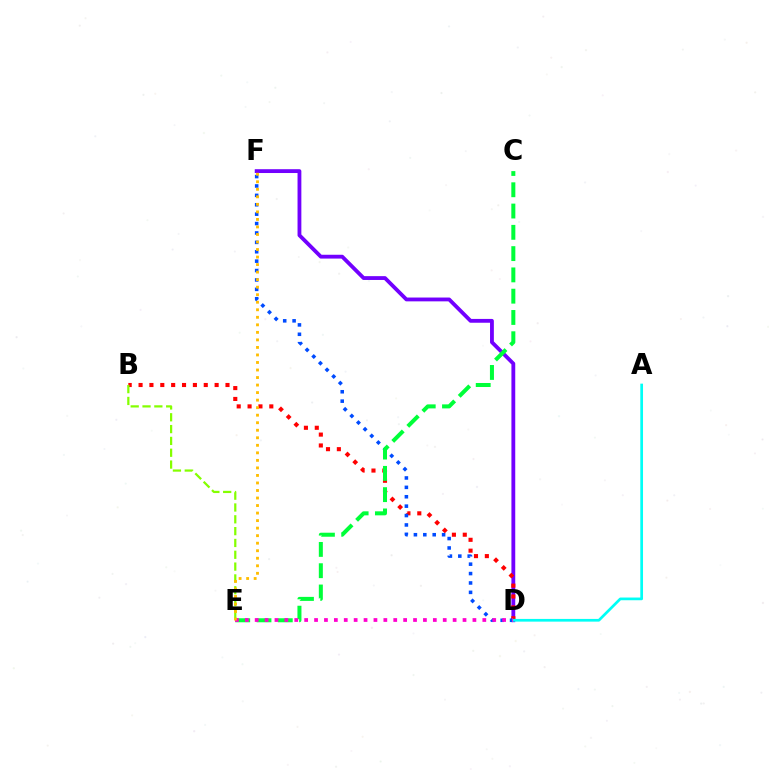{('D', 'F'): [{'color': '#7200ff', 'line_style': 'solid', 'thickness': 2.75}, {'color': '#004bff', 'line_style': 'dotted', 'thickness': 2.55}], ('B', 'D'): [{'color': '#ff0000', 'line_style': 'dotted', 'thickness': 2.95}], ('B', 'E'): [{'color': '#84ff00', 'line_style': 'dashed', 'thickness': 1.61}], ('A', 'D'): [{'color': '#00fff6', 'line_style': 'solid', 'thickness': 1.95}], ('C', 'E'): [{'color': '#00ff39', 'line_style': 'dashed', 'thickness': 2.89}], ('D', 'E'): [{'color': '#ff00cf', 'line_style': 'dotted', 'thickness': 2.69}], ('E', 'F'): [{'color': '#ffbd00', 'line_style': 'dotted', 'thickness': 2.05}]}